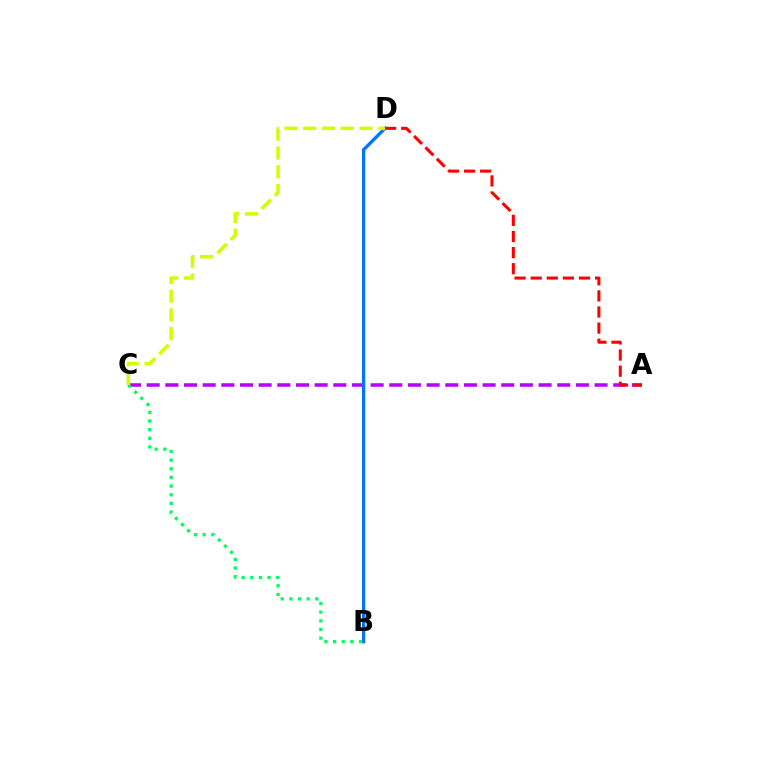{('A', 'C'): [{'color': '#b900ff', 'line_style': 'dashed', 'thickness': 2.54}], ('B', 'D'): [{'color': '#0074ff', 'line_style': 'solid', 'thickness': 2.37}], ('B', 'C'): [{'color': '#00ff5c', 'line_style': 'dotted', 'thickness': 2.35}], ('A', 'D'): [{'color': '#ff0000', 'line_style': 'dashed', 'thickness': 2.19}], ('C', 'D'): [{'color': '#d1ff00', 'line_style': 'dashed', 'thickness': 2.55}]}